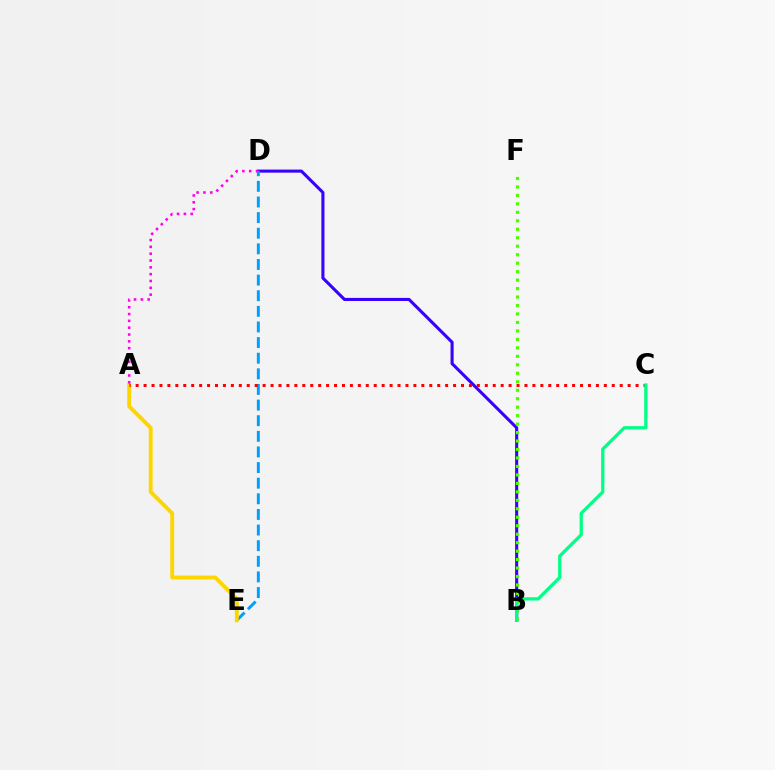{('B', 'D'): [{'color': '#3700ff', 'line_style': 'solid', 'thickness': 2.22}], ('B', 'F'): [{'color': '#4fff00', 'line_style': 'dotted', 'thickness': 2.3}], ('D', 'E'): [{'color': '#009eff', 'line_style': 'dashed', 'thickness': 2.12}], ('A', 'E'): [{'color': '#ffd500', 'line_style': 'solid', 'thickness': 2.79}], ('A', 'C'): [{'color': '#ff0000', 'line_style': 'dotted', 'thickness': 2.16}], ('A', 'D'): [{'color': '#ff00ed', 'line_style': 'dotted', 'thickness': 1.85}], ('B', 'C'): [{'color': '#00ff86', 'line_style': 'solid', 'thickness': 2.35}]}